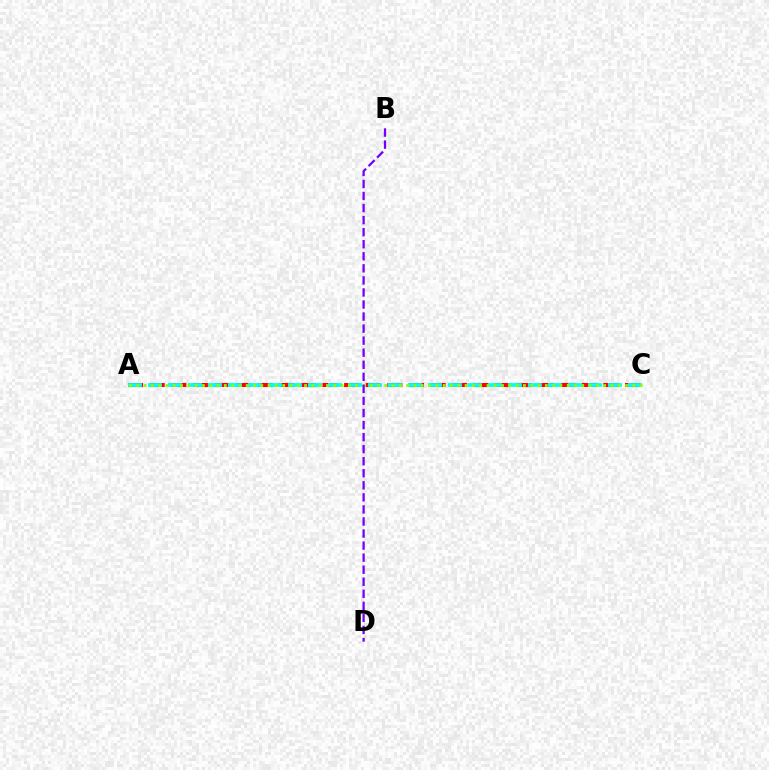{('A', 'C'): [{'color': '#ff0000', 'line_style': 'dashed', 'thickness': 2.94}, {'color': '#00fff6', 'line_style': 'dashed', 'thickness': 2.72}, {'color': '#84ff00', 'line_style': 'dotted', 'thickness': 1.98}], ('B', 'D'): [{'color': '#7200ff', 'line_style': 'dashed', 'thickness': 1.64}]}